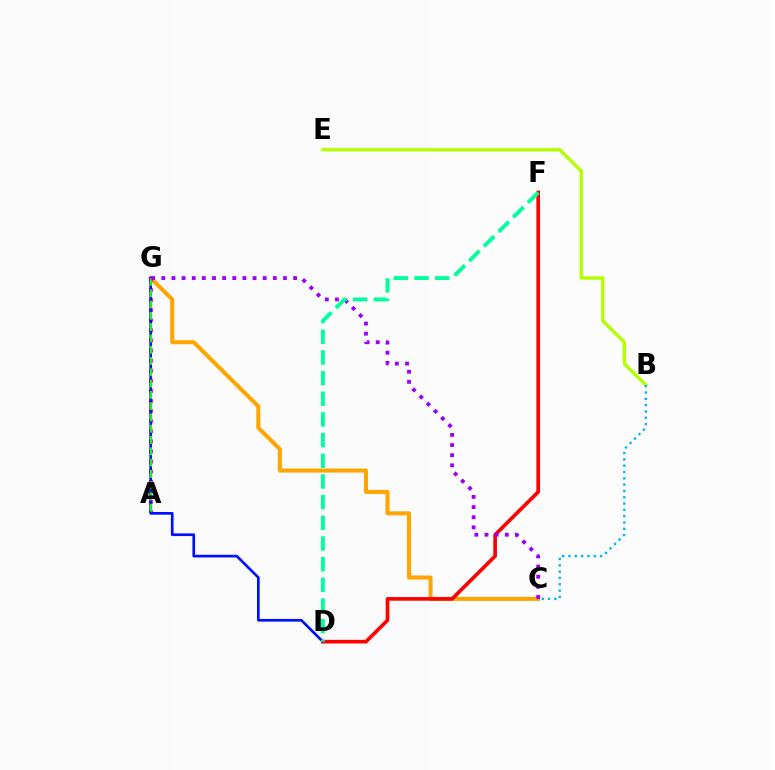{('C', 'G'): [{'color': '#ffa500', 'line_style': 'solid', 'thickness': 2.9}, {'color': '#9b00ff', 'line_style': 'dotted', 'thickness': 2.75}], ('B', 'E'): [{'color': '#b3ff00', 'line_style': 'solid', 'thickness': 2.41}], ('A', 'G'): [{'color': '#ff00bd', 'line_style': 'dotted', 'thickness': 2.74}, {'color': '#08ff00', 'line_style': 'dashed', 'thickness': 1.53}], ('D', 'G'): [{'color': '#0010ff', 'line_style': 'solid', 'thickness': 1.94}], ('B', 'C'): [{'color': '#00b5ff', 'line_style': 'dotted', 'thickness': 1.72}], ('D', 'F'): [{'color': '#ff0000', 'line_style': 'solid', 'thickness': 2.63}, {'color': '#00ff9d', 'line_style': 'dashed', 'thickness': 2.81}]}